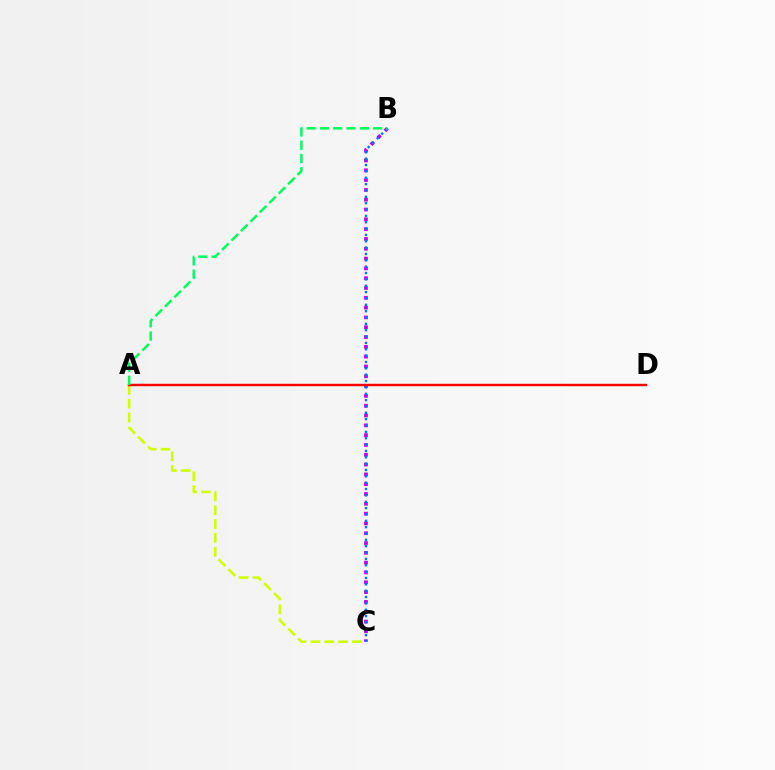{('A', 'C'): [{'color': '#d1ff00', 'line_style': 'dashed', 'thickness': 1.88}], ('B', 'C'): [{'color': '#b900ff', 'line_style': 'dotted', 'thickness': 2.67}, {'color': '#0074ff', 'line_style': 'dotted', 'thickness': 1.73}], ('A', 'D'): [{'color': '#ff0000', 'line_style': 'solid', 'thickness': 1.76}], ('A', 'B'): [{'color': '#00ff5c', 'line_style': 'dashed', 'thickness': 1.81}]}